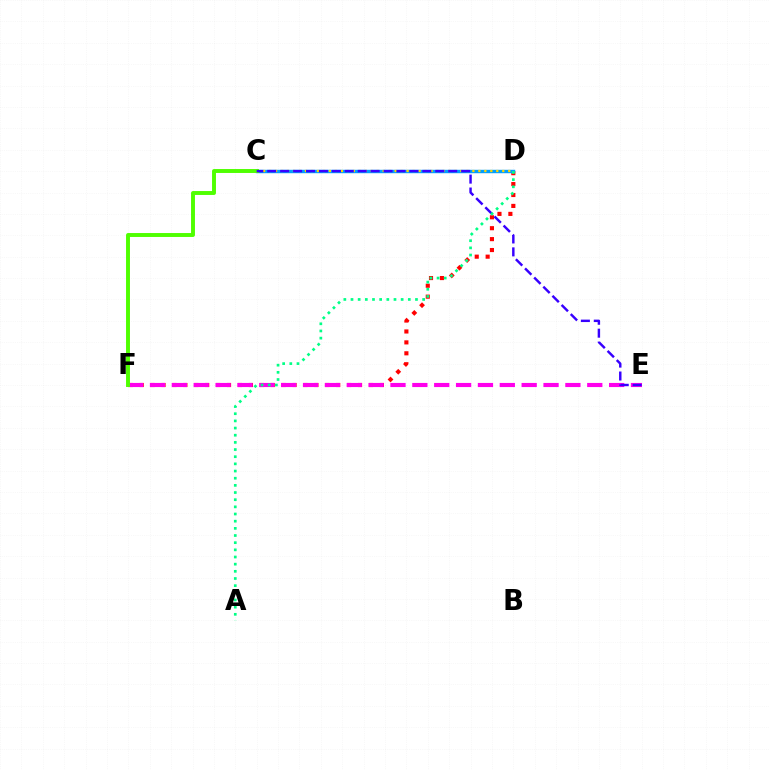{('D', 'F'): [{'color': '#ff0000', 'line_style': 'dotted', 'thickness': 2.97}], ('E', 'F'): [{'color': '#ff00ed', 'line_style': 'dashed', 'thickness': 2.97}], ('C', 'D'): [{'color': '#009eff', 'line_style': 'solid', 'thickness': 2.46}, {'color': '#ffd500', 'line_style': 'dotted', 'thickness': 1.62}], ('C', 'F'): [{'color': '#4fff00', 'line_style': 'solid', 'thickness': 2.82}], ('C', 'E'): [{'color': '#3700ff', 'line_style': 'dashed', 'thickness': 1.76}], ('A', 'D'): [{'color': '#00ff86', 'line_style': 'dotted', 'thickness': 1.95}]}